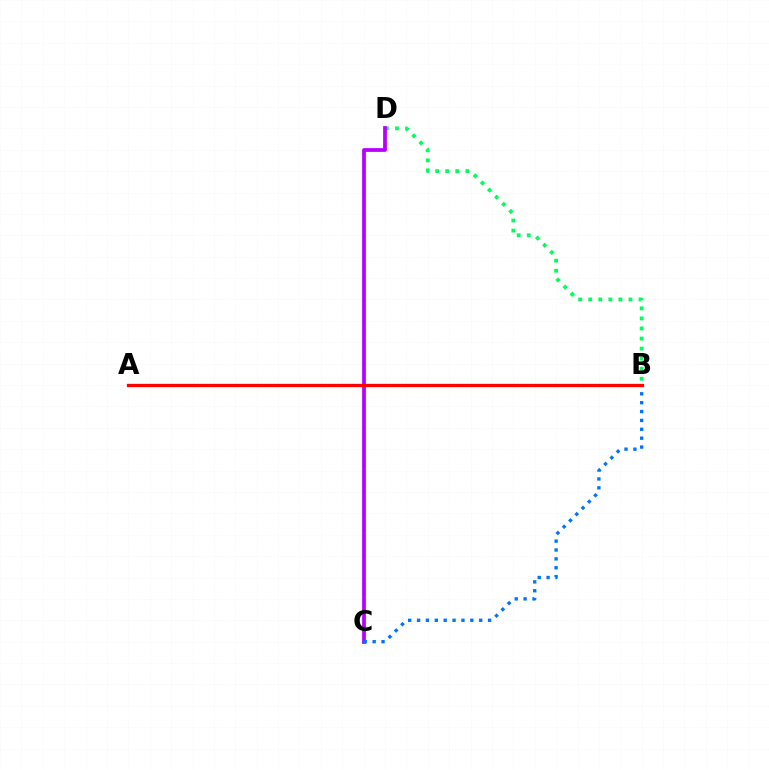{('B', 'D'): [{'color': '#00ff5c', 'line_style': 'dotted', 'thickness': 2.73}], ('A', 'B'): [{'color': '#d1ff00', 'line_style': 'solid', 'thickness': 2.16}, {'color': '#ff0000', 'line_style': 'solid', 'thickness': 2.36}], ('C', 'D'): [{'color': '#b900ff', 'line_style': 'solid', 'thickness': 2.71}], ('B', 'C'): [{'color': '#0074ff', 'line_style': 'dotted', 'thickness': 2.41}]}